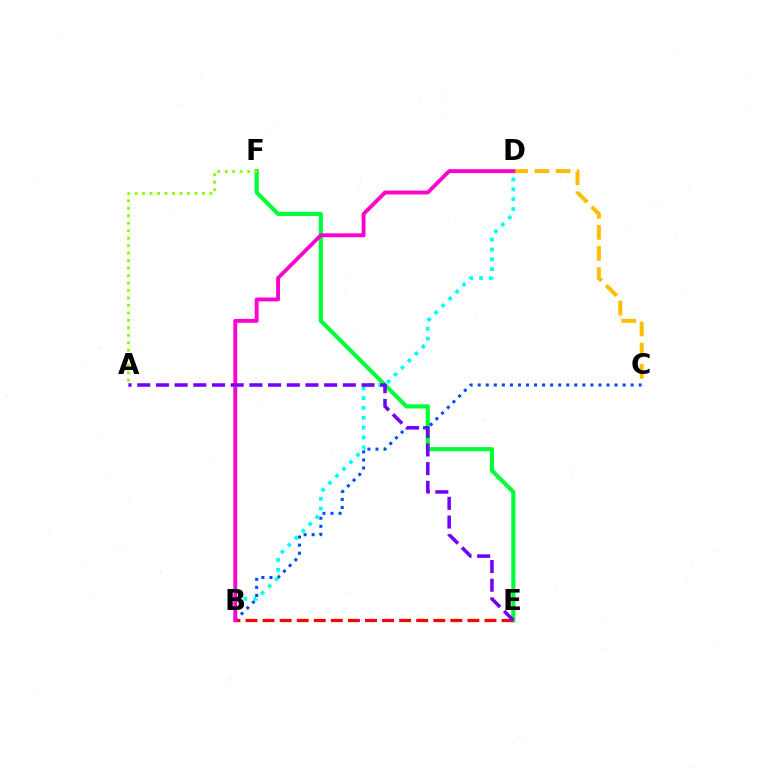{('E', 'F'): [{'color': '#00ff39', 'line_style': 'solid', 'thickness': 2.98}], ('B', 'E'): [{'color': '#ff0000', 'line_style': 'dashed', 'thickness': 2.32}], ('A', 'F'): [{'color': '#84ff00', 'line_style': 'dotted', 'thickness': 2.03}], ('B', 'C'): [{'color': '#004bff', 'line_style': 'dotted', 'thickness': 2.19}], ('C', 'D'): [{'color': '#ffbd00', 'line_style': 'dashed', 'thickness': 2.87}], ('B', 'D'): [{'color': '#00fff6', 'line_style': 'dotted', 'thickness': 2.68}, {'color': '#ff00cf', 'line_style': 'solid', 'thickness': 2.78}], ('A', 'E'): [{'color': '#7200ff', 'line_style': 'dashed', 'thickness': 2.54}]}